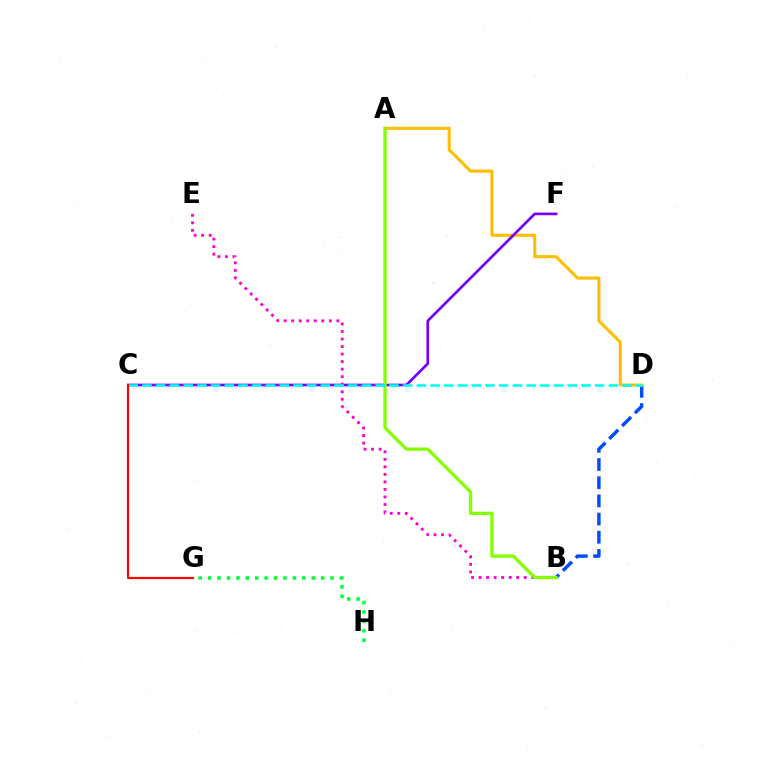{('B', 'D'): [{'color': '#004bff', 'line_style': 'dashed', 'thickness': 2.47}], ('A', 'D'): [{'color': '#ffbd00', 'line_style': 'solid', 'thickness': 2.21}], ('C', 'F'): [{'color': '#7200ff', 'line_style': 'solid', 'thickness': 1.92}], ('B', 'E'): [{'color': '#ff00cf', 'line_style': 'dotted', 'thickness': 2.05}], ('A', 'B'): [{'color': '#84ff00', 'line_style': 'solid', 'thickness': 2.37}], ('C', 'D'): [{'color': '#00fff6', 'line_style': 'dashed', 'thickness': 1.86}], ('G', 'H'): [{'color': '#00ff39', 'line_style': 'dotted', 'thickness': 2.56}], ('C', 'G'): [{'color': '#ff0000', 'line_style': 'solid', 'thickness': 1.56}]}